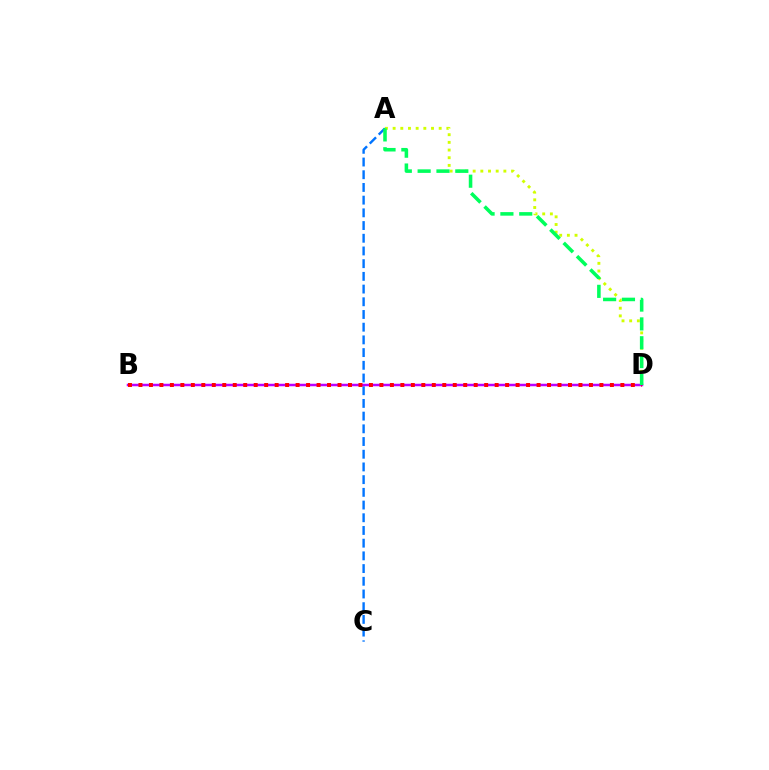{('A', 'C'): [{'color': '#0074ff', 'line_style': 'dashed', 'thickness': 1.73}], ('A', 'D'): [{'color': '#d1ff00', 'line_style': 'dotted', 'thickness': 2.09}, {'color': '#00ff5c', 'line_style': 'dashed', 'thickness': 2.56}], ('B', 'D'): [{'color': '#b900ff', 'line_style': 'solid', 'thickness': 1.8}, {'color': '#ff0000', 'line_style': 'dotted', 'thickness': 2.85}]}